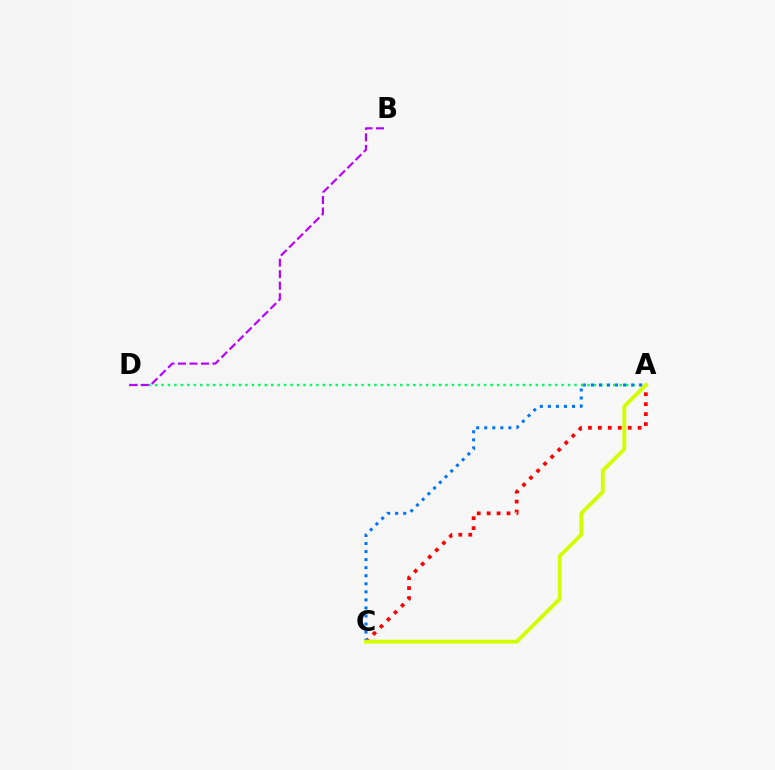{('A', 'D'): [{'color': '#00ff5c', 'line_style': 'dotted', 'thickness': 1.75}], ('B', 'D'): [{'color': '#b900ff', 'line_style': 'dashed', 'thickness': 1.56}], ('A', 'C'): [{'color': '#ff0000', 'line_style': 'dotted', 'thickness': 2.7}, {'color': '#0074ff', 'line_style': 'dotted', 'thickness': 2.19}, {'color': '#d1ff00', 'line_style': 'solid', 'thickness': 2.79}]}